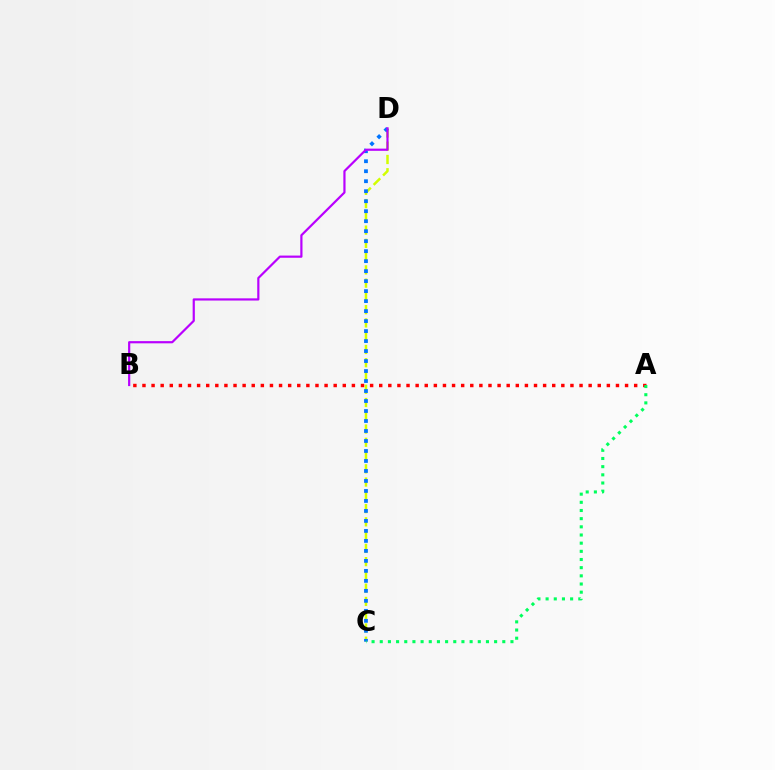{('C', 'D'): [{'color': '#d1ff00', 'line_style': 'dashed', 'thickness': 1.8}, {'color': '#0074ff', 'line_style': 'dotted', 'thickness': 2.71}], ('A', 'B'): [{'color': '#ff0000', 'line_style': 'dotted', 'thickness': 2.47}], ('A', 'C'): [{'color': '#00ff5c', 'line_style': 'dotted', 'thickness': 2.22}], ('B', 'D'): [{'color': '#b900ff', 'line_style': 'solid', 'thickness': 1.58}]}